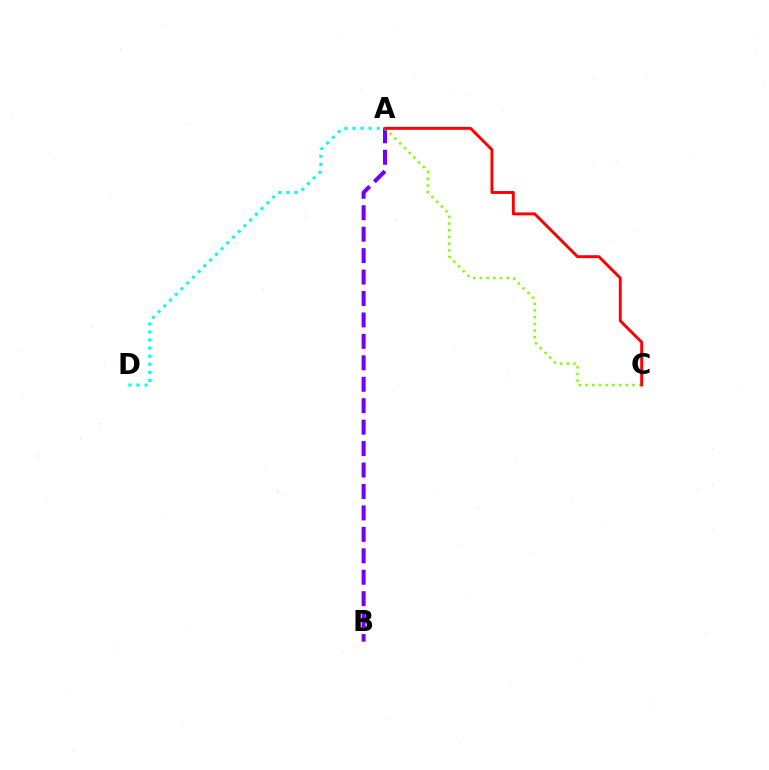{('A', 'B'): [{'color': '#7200ff', 'line_style': 'dashed', 'thickness': 2.91}], ('A', 'C'): [{'color': '#84ff00', 'line_style': 'dotted', 'thickness': 1.82}, {'color': '#ff0000', 'line_style': 'solid', 'thickness': 2.1}], ('A', 'D'): [{'color': '#00fff6', 'line_style': 'dotted', 'thickness': 2.2}]}